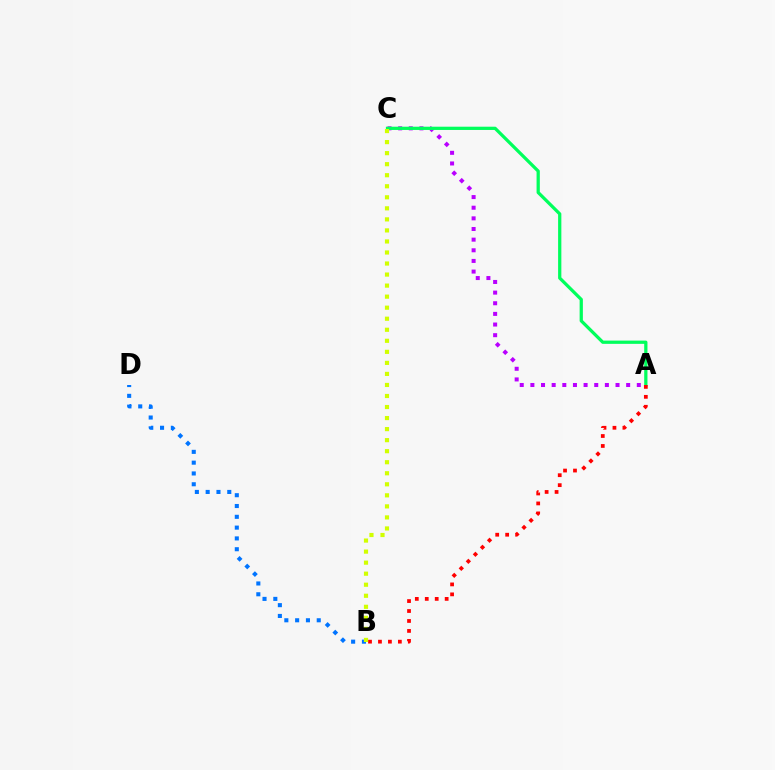{('A', 'C'): [{'color': '#b900ff', 'line_style': 'dotted', 'thickness': 2.89}, {'color': '#00ff5c', 'line_style': 'solid', 'thickness': 2.34}], ('A', 'B'): [{'color': '#ff0000', 'line_style': 'dotted', 'thickness': 2.7}], ('B', 'D'): [{'color': '#0074ff', 'line_style': 'dotted', 'thickness': 2.93}], ('B', 'C'): [{'color': '#d1ff00', 'line_style': 'dotted', 'thickness': 3.0}]}